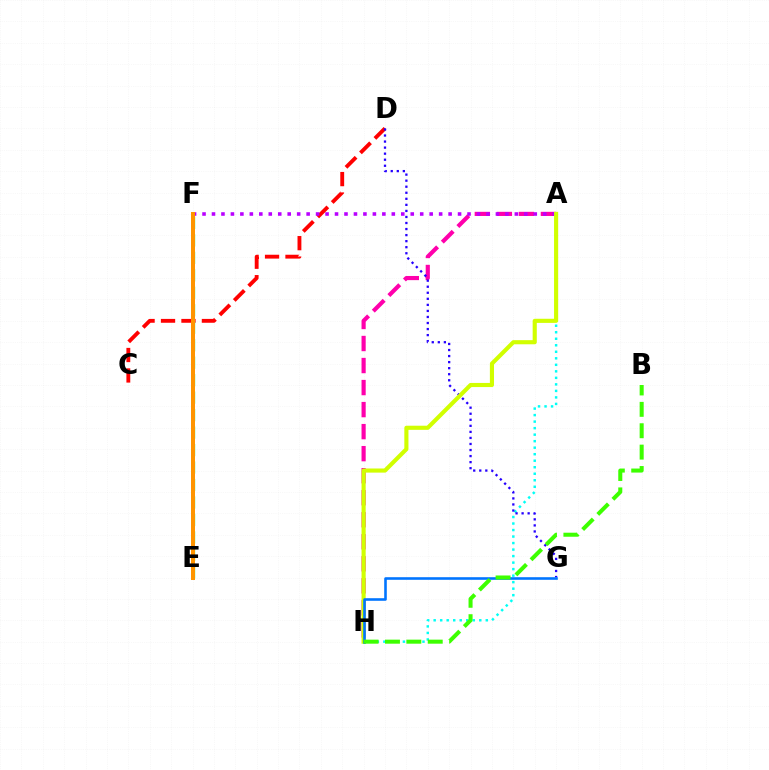{('C', 'D'): [{'color': '#ff0000', 'line_style': 'dashed', 'thickness': 2.78}], ('E', 'F'): [{'color': '#00ff5c', 'line_style': 'dashed', 'thickness': 2.37}, {'color': '#ff9400', 'line_style': 'solid', 'thickness': 2.88}], ('A', 'H'): [{'color': '#ff00ac', 'line_style': 'dashed', 'thickness': 2.99}, {'color': '#00fff6', 'line_style': 'dotted', 'thickness': 1.77}, {'color': '#d1ff00', 'line_style': 'solid', 'thickness': 2.97}], ('A', 'F'): [{'color': '#b900ff', 'line_style': 'dotted', 'thickness': 2.57}], ('D', 'G'): [{'color': '#2500ff', 'line_style': 'dotted', 'thickness': 1.64}], ('G', 'H'): [{'color': '#0074ff', 'line_style': 'solid', 'thickness': 1.87}], ('B', 'H'): [{'color': '#3dff00', 'line_style': 'dashed', 'thickness': 2.91}]}